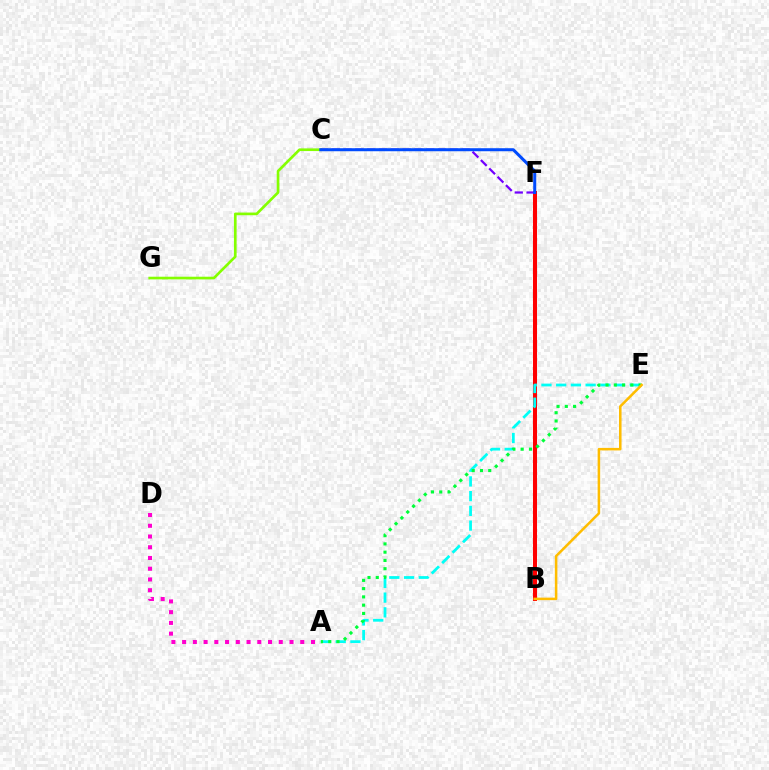{('B', 'F'): [{'color': '#ff0000', 'line_style': 'solid', 'thickness': 2.91}], ('A', 'E'): [{'color': '#00fff6', 'line_style': 'dashed', 'thickness': 2.0}, {'color': '#00ff39', 'line_style': 'dotted', 'thickness': 2.25}], ('A', 'D'): [{'color': '#ff00cf', 'line_style': 'dotted', 'thickness': 2.92}], ('C', 'G'): [{'color': '#84ff00', 'line_style': 'solid', 'thickness': 1.92}], ('C', 'F'): [{'color': '#7200ff', 'line_style': 'dashed', 'thickness': 1.6}, {'color': '#004bff', 'line_style': 'solid', 'thickness': 2.17}], ('B', 'E'): [{'color': '#ffbd00', 'line_style': 'solid', 'thickness': 1.82}]}